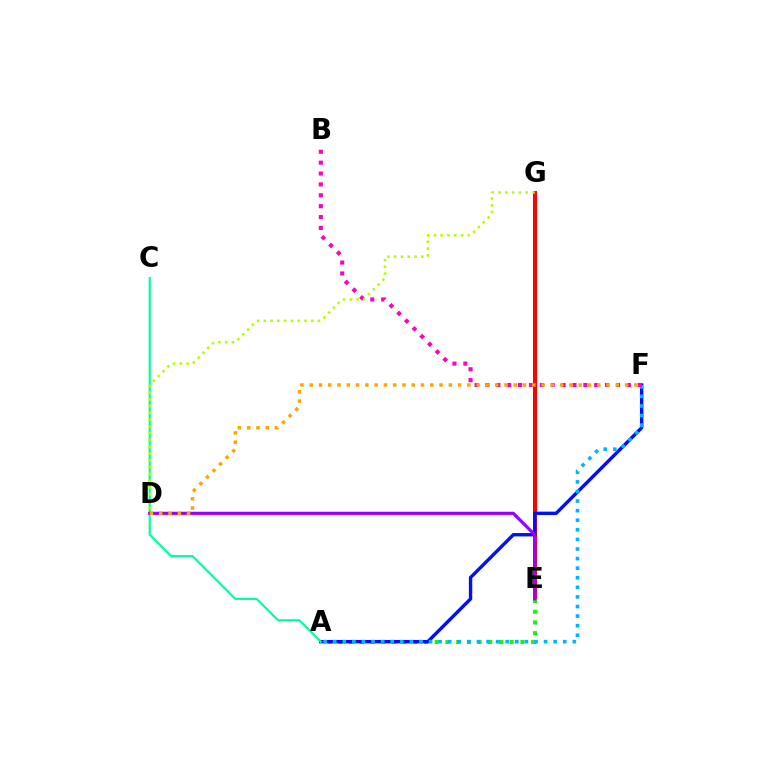{('E', 'G'): [{'color': '#ff0000', 'line_style': 'solid', 'thickness': 2.9}], ('A', 'E'): [{'color': '#08ff00', 'line_style': 'dotted', 'thickness': 2.91}], ('A', 'F'): [{'color': '#0010ff', 'line_style': 'solid', 'thickness': 2.44}, {'color': '#00b5ff', 'line_style': 'dotted', 'thickness': 2.6}], ('A', 'C'): [{'color': '#00ff9d', 'line_style': 'solid', 'thickness': 1.56}], ('D', 'E'): [{'color': '#9b00ff', 'line_style': 'solid', 'thickness': 2.28}], ('B', 'F'): [{'color': '#ff00bd', 'line_style': 'dotted', 'thickness': 2.96}], ('D', 'F'): [{'color': '#ffa500', 'line_style': 'dotted', 'thickness': 2.52}], ('D', 'G'): [{'color': '#b3ff00', 'line_style': 'dotted', 'thickness': 1.84}]}